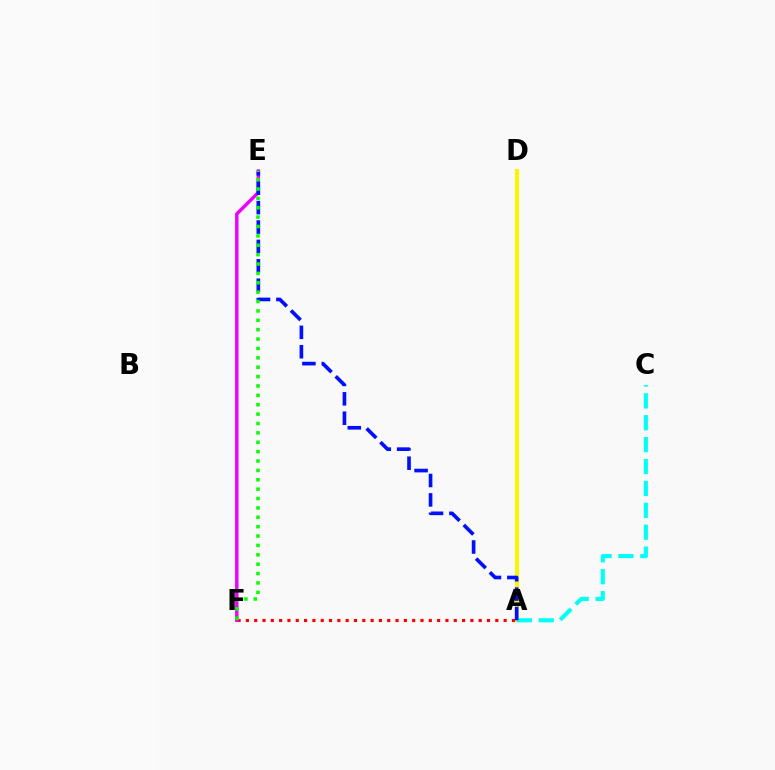{('A', 'F'): [{'color': '#ff0000', 'line_style': 'dotted', 'thickness': 2.26}], ('A', 'D'): [{'color': '#fcf500', 'line_style': 'solid', 'thickness': 2.94}], ('A', 'C'): [{'color': '#00fff6', 'line_style': 'dashed', 'thickness': 2.97}], ('E', 'F'): [{'color': '#ee00ff', 'line_style': 'solid', 'thickness': 2.48}, {'color': '#08ff00', 'line_style': 'dotted', 'thickness': 2.55}], ('A', 'E'): [{'color': '#0010ff', 'line_style': 'dashed', 'thickness': 2.64}]}